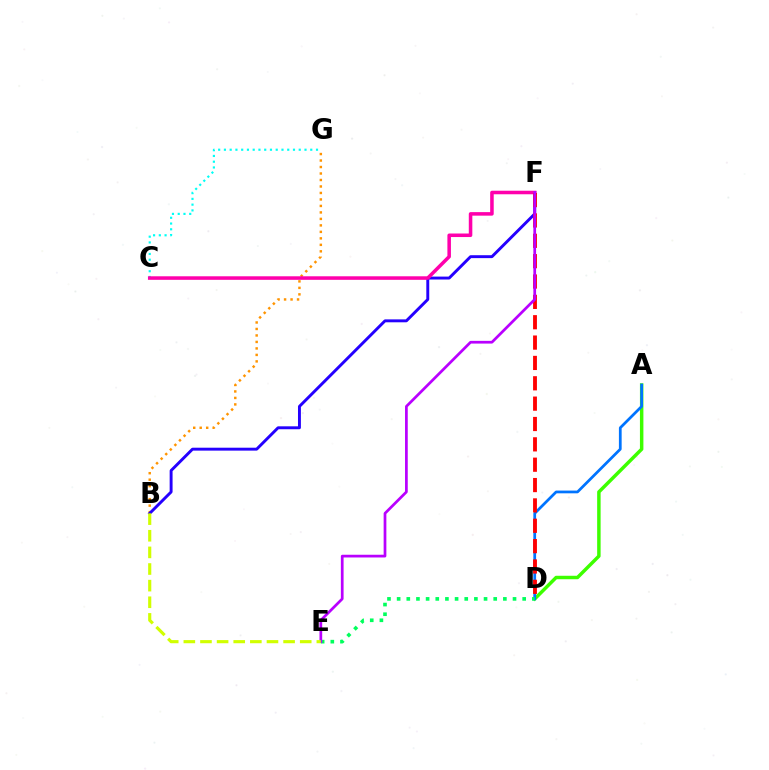{('B', 'G'): [{'color': '#ff9400', 'line_style': 'dotted', 'thickness': 1.76}], ('C', 'G'): [{'color': '#00fff6', 'line_style': 'dotted', 'thickness': 1.56}], ('B', 'F'): [{'color': '#2500ff', 'line_style': 'solid', 'thickness': 2.1}], ('C', 'F'): [{'color': '#ff00ac', 'line_style': 'solid', 'thickness': 2.55}], ('A', 'D'): [{'color': '#3dff00', 'line_style': 'solid', 'thickness': 2.49}, {'color': '#0074ff', 'line_style': 'solid', 'thickness': 1.98}], ('D', 'E'): [{'color': '#00ff5c', 'line_style': 'dotted', 'thickness': 2.62}], ('D', 'F'): [{'color': '#ff0000', 'line_style': 'dashed', 'thickness': 2.77}], ('E', 'F'): [{'color': '#b900ff', 'line_style': 'solid', 'thickness': 1.96}], ('B', 'E'): [{'color': '#d1ff00', 'line_style': 'dashed', 'thickness': 2.26}]}